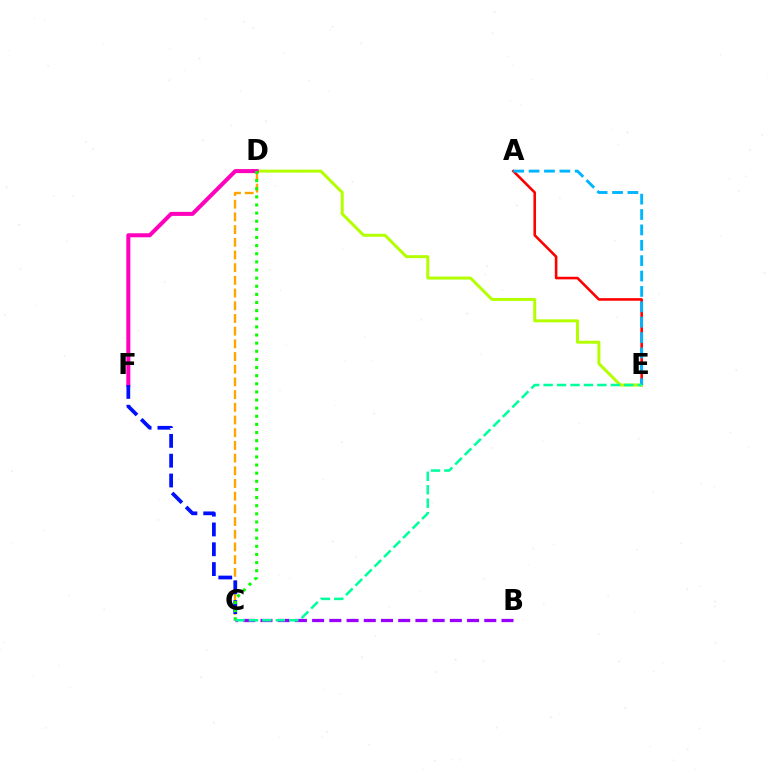{('A', 'E'): [{'color': '#ff0000', 'line_style': 'solid', 'thickness': 1.87}, {'color': '#00b5ff', 'line_style': 'dashed', 'thickness': 2.09}], ('C', 'D'): [{'color': '#ffa500', 'line_style': 'dashed', 'thickness': 1.72}, {'color': '#08ff00', 'line_style': 'dotted', 'thickness': 2.21}], ('D', 'E'): [{'color': '#b3ff00', 'line_style': 'solid', 'thickness': 2.14}], ('D', 'F'): [{'color': '#ff00bd', 'line_style': 'solid', 'thickness': 2.9}], ('B', 'C'): [{'color': '#9b00ff', 'line_style': 'dashed', 'thickness': 2.34}], ('C', 'F'): [{'color': '#0010ff', 'line_style': 'dashed', 'thickness': 2.69}], ('C', 'E'): [{'color': '#00ff9d', 'line_style': 'dashed', 'thickness': 1.83}]}